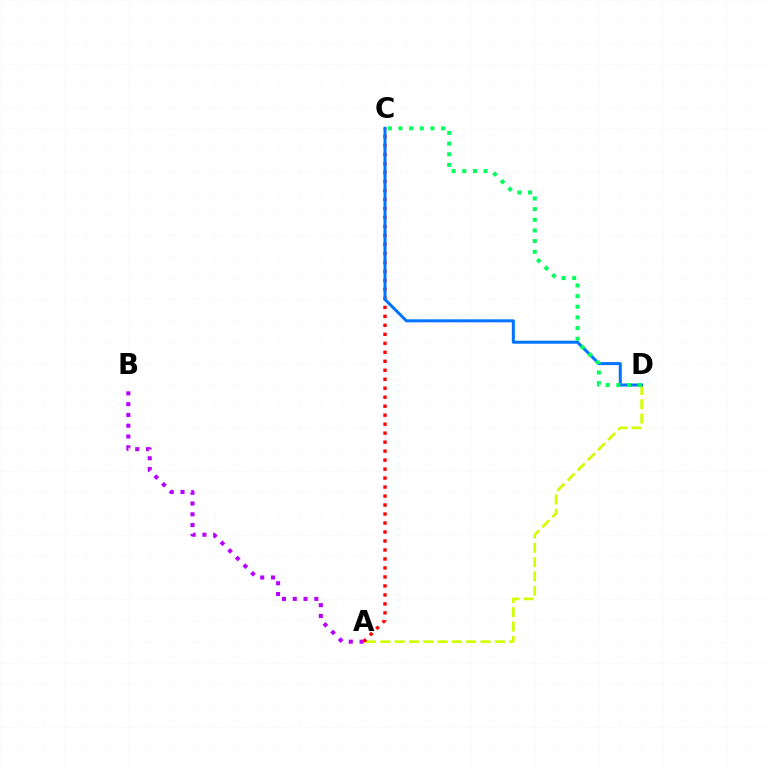{('A', 'D'): [{'color': '#d1ff00', 'line_style': 'dashed', 'thickness': 1.94}], ('A', 'B'): [{'color': '#b900ff', 'line_style': 'dotted', 'thickness': 2.93}], ('A', 'C'): [{'color': '#ff0000', 'line_style': 'dotted', 'thickness': 2.44}], ('C', 'D'): [{'color': '#0074ff', 'line_style': 'solid', 'thickness': 2.17}, {'color': '#00ff5c', 'line_style': 'dotted', 'thickness': 2.9}]}